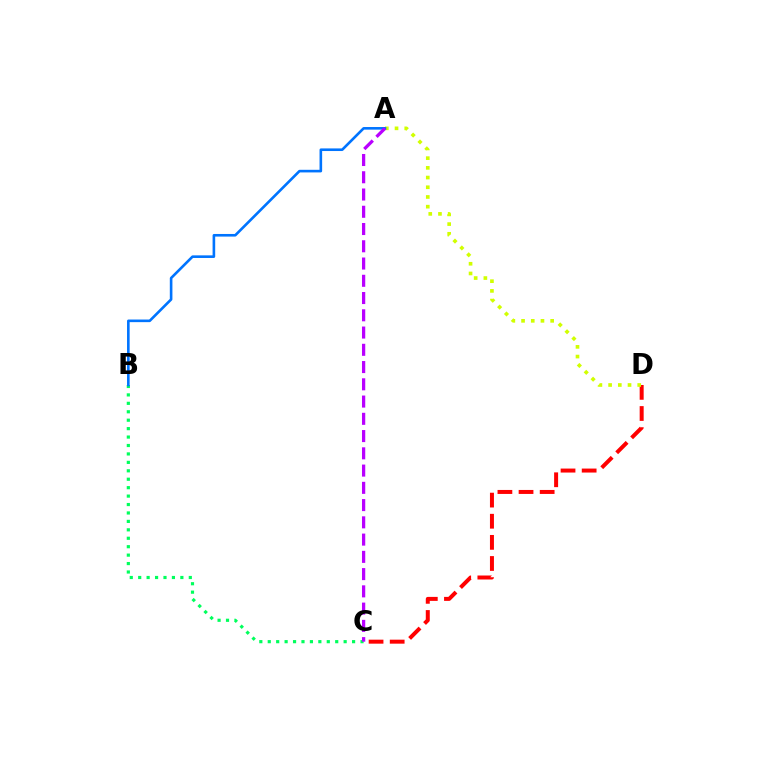{('C', 'D'): [{'color': '#ff0000', 'line_style': 'dashed', 'thickness': 2.87}], ('B', 'C'): [{'color': '#00ff5c', 'line_style': 'dotted', 'thickness': 2.29}], ('A', 'D'): [{'color': '#d1ff00', 'line_style': 'dotted', 'thickness': 2.64}], ('A', 'B'): [{'color': '#0074ff', 'line_style': 'solid', 'thickness': 1.88}], ('A', 'C'): [{'color': '#b900ff', 'line_style': 'dashed', 'thickness': 2.34}]}